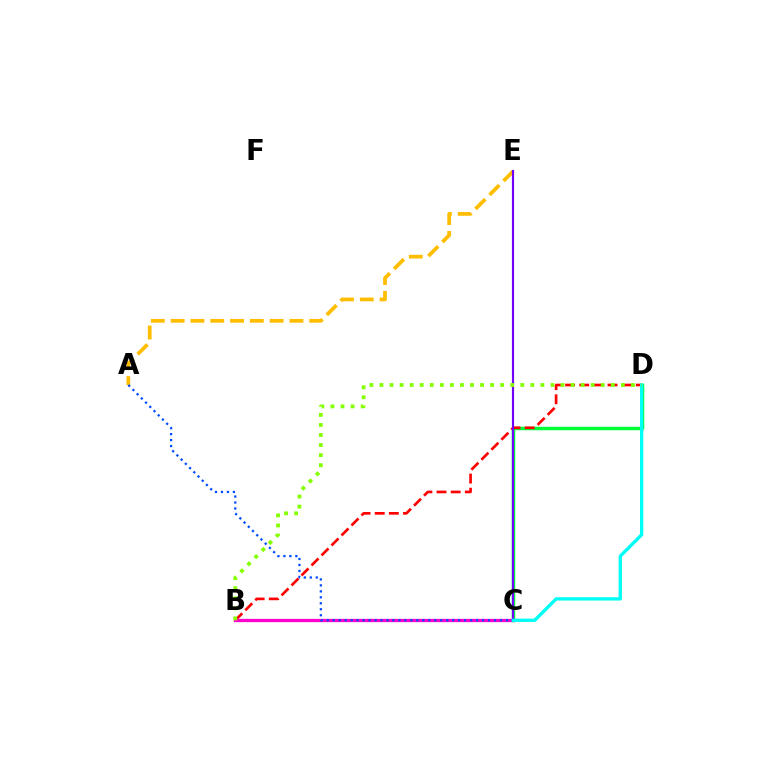{('C', 'D'): [{'color': '#00ff39', 'line_style': 'solid', 'thickness': 2.51}, {'color': '#00fff6', 'line_style': 'solid', 'thickness': 2.39}], ('B', 'D'): [{'color': '#ff0000', 'line_style': 'dashed', 'thickness': 1.92}, {'color': '#84ff00', 'line_style': 'dotted', 'thickness': 2.73}], ('B', 'C'): [{'color': '#ff00cf', 'line_style': 'solid', 'thickness': 2.37}], ('A', 'E'): [{'color': '#ffbd00', 'line_style': 'dashed', 'thickness': 2.69}], ('A', 'C'): [{'color': '#004bff', 'line_style': 'dotted', 'thickness': 1.62}], ('C', 'E'): [{'color': '#7200ff', 'line_style': 'solid', 'thickness': 1.55}]}